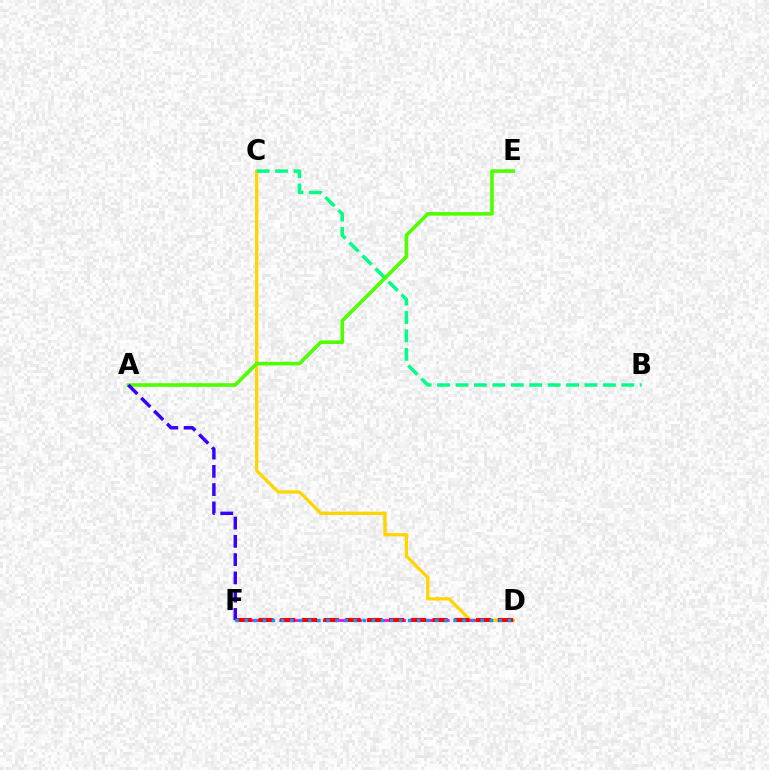{('C', 'D'): [{'color': '#ffd500', 'line_style': 'solid', 'thickness': 2.38}], ('A', 'E'): [{'color': '#4fff00', 'line_style': 'solid', 'thickness': 2.59}], ('A', 'F'): [{'color': '#3700ff', 'line_style': 'dashed', 'thickness': 2.48}], ('B', 'C'): [{'color': '#00ff86', 'line_style': 'dashed', 'thickness': 2.5}], ('D', 'F'): [{'color': '#ff00ed', 'line_style': 'dashed', 'thickness': 1.98}, {'color': '#ff0000', 'line_style': 'dashed', 'thickness': 2.96}, {'color': '#009eff', 'line_style': 'dotted', 'thickness': 2.47}]}